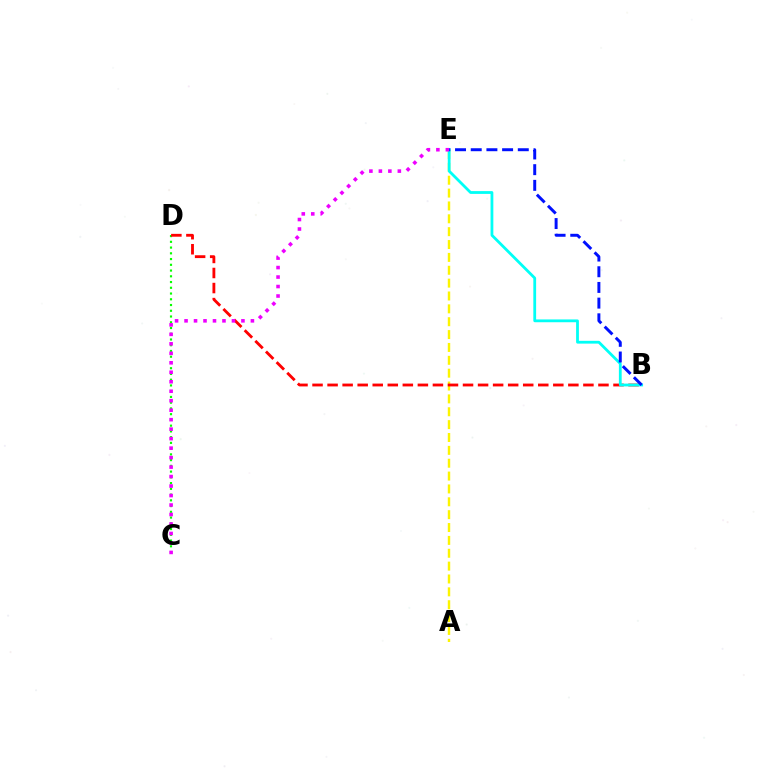{('C', 'D'): [{'color': '#08ff00', 'line_style': 'dotted', 'thickness': 1.56}], ('A', 'E'): [{'color': '#fcf500', 'line_style': 'dashed', 'thickness': 1.75}], ('B', 'D'): [{'color': '#ff0000', 'line_style': 'dashed', 'thickness': 2.04}], ('B', 'E'): [{'color': '#00fff6', 'line_style': 'solid', 'thickness': 2.01}, {'color': '#0010ff', 'line_style': 'dashed', 'thickness': 2.13}], ('C', 'E'): [{'color': '#ee00ff', 'line_style': 'dotted', 'thickness': 2.58}]}